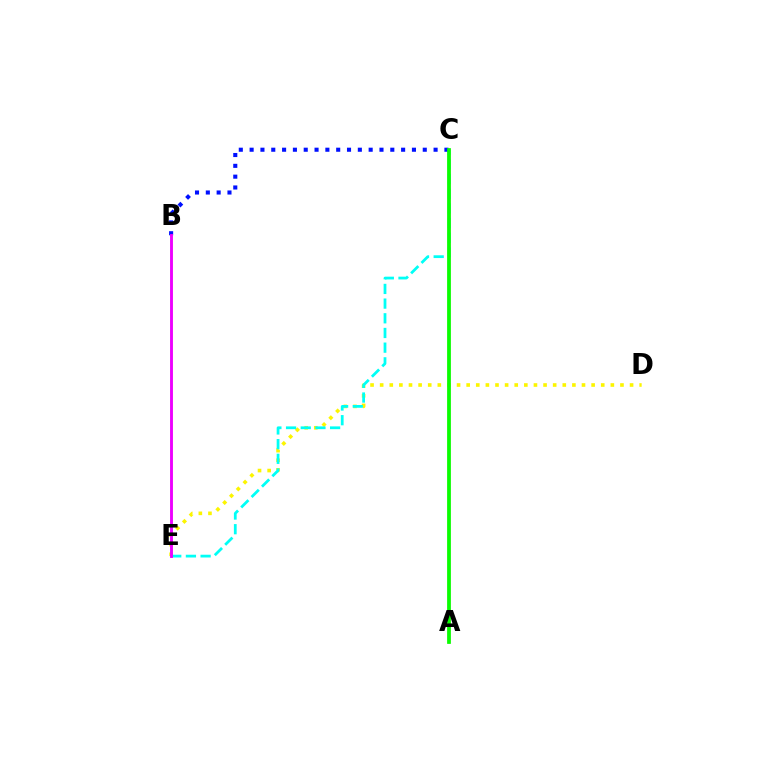{('A', 'C'): [{'color': '#ff0000', 'line_style': 'solid', 'thickness': 1.63}, {'color': '#08ff00', 'line_style': 'solid', 'thickness': 2.69}], ('D', 'E'): [{'color': '#fcf500', 'line_style': 'dotted', 'thickness': 2.61}], ('B', 'C'): [{'color': '#0010ff', 'line_style': 'dotted', 'thickness': 2.94}], ('C', 'E'): [{'color': '#00fff6', 'line_style': 'dashed', 'thickness': 1.99}], ('B', 'E'): [{'color': '#ee00ff', 'line_style': 'solid', 'thickness': 2.08}]}